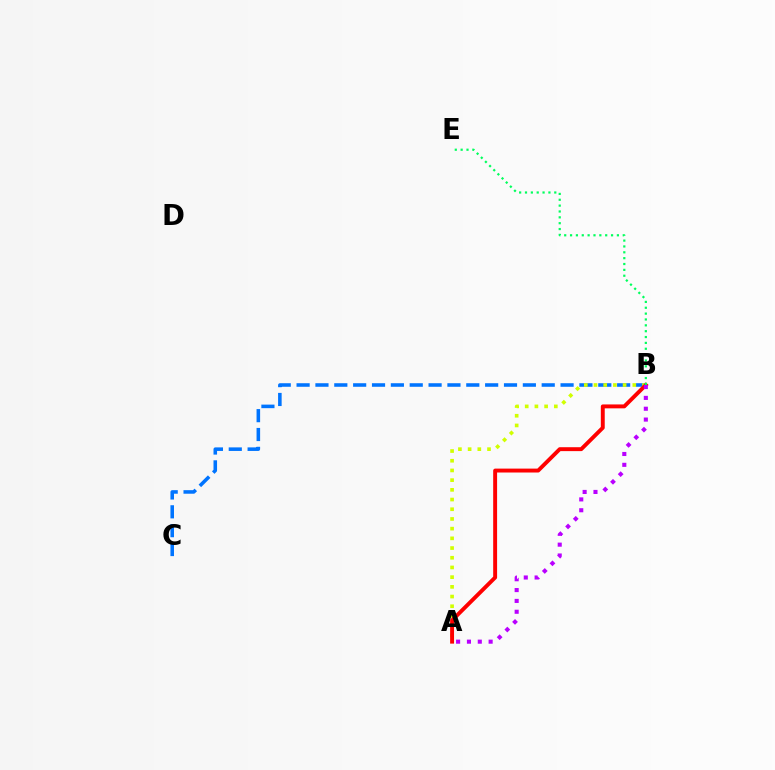{('B', 'C'): [{'color': '#0074ff', 'line_style': 'dashed', 'thickness': 2.56}], ('A', 'B'): [{'color': '#d1ff00', 'line_style': 'dotted', 'thickness': 2.64}, {'color': '#ff0000', 'line_style': 'solid', 'thickness': 2.81}, {'color': '#b900ff', 'line_style': 'dotted', 'thickness': 2.95}], ('B', 'E'): [{'color': '#00ff5c', 'line_style': 'dotted', 'thickness': 1.59}]}